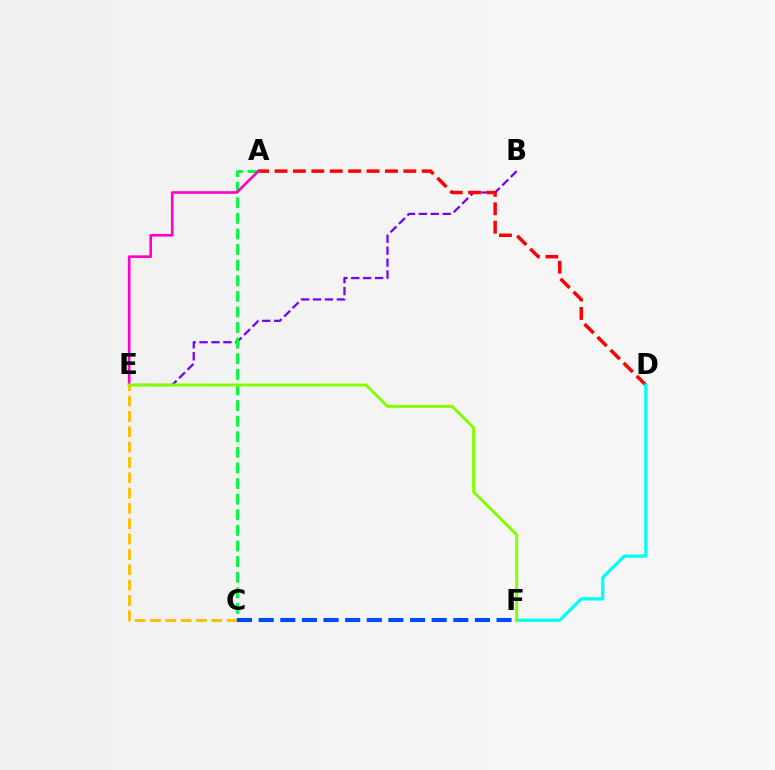{('B', 'E'): [{'color': '#7200ff', 'line_style': 'dashed', 'thickness': 1.62}], ('A', 'D'): [{'color': '#ff0000', 'line_style': 'dashed', 'thickness': 2.5}], ('A', 'C'): [{'color': '#00ff39', 'line_style': 'dashed', 'thickness': 2.12}], ('D', 'F'): [{'color': '#00fff6', 'line_style': 'solid', 'thickness': 2.33}], ('A', 'E'): [{'color': '#ff00cf', 'line_style': 'solid', 'thickness': 1.9}], ('E', 'F'): [{'color': '#84ff00', 'line_style': 'solid', 'thickness': 2.13}], ('C', 'E'): [{'color': '#ffbd00', 'line_style': 'dashed', 'thickness': 2.08}], ('C', 'F'): [{'color': '#004bff', 'line_style': 'dashed', 'thickness': 2.94}]}